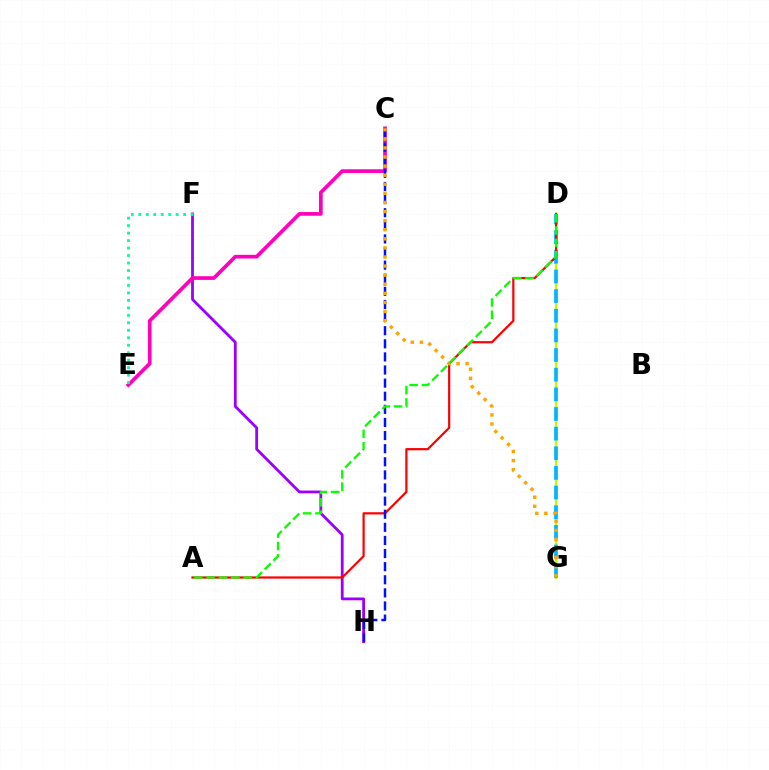{('F', 'H'): [{'color': '#9b00ff', 'line_style': 'solid', 'thickness': 2.01}], ('D', 'G'): [{'color': '#b3ff00', 'line_style': 'solid', 'thickness': 1.62}, {'color': '#00b5ff', 'line_style': 'dashed', 'thickness': 2.67}], ('A', 'D'): [{'color': '#ff0000', 'line_style': 'solid', 'thickness': 1.59}, {'color': '#08ff00', 'line_style': 'dashed', 'thickness': 1.68}], ('C', 'E'): [{'color': '#ff00bd', 'line_style': 'solid', 'thickness': 2.65}], ('E', 'F'): [{'color': '#00ff9d', 'line_style': 'dotted', 'thickness': 2.03}], ('C', 'H'): [{'color': '#0010ff', 'line_style': 'dashed', 'thickness': 1.78}], ('C', 'G'): [{'color': '#ffa500', 'line_style': 'dotted', 'thickness': 2.47}]}